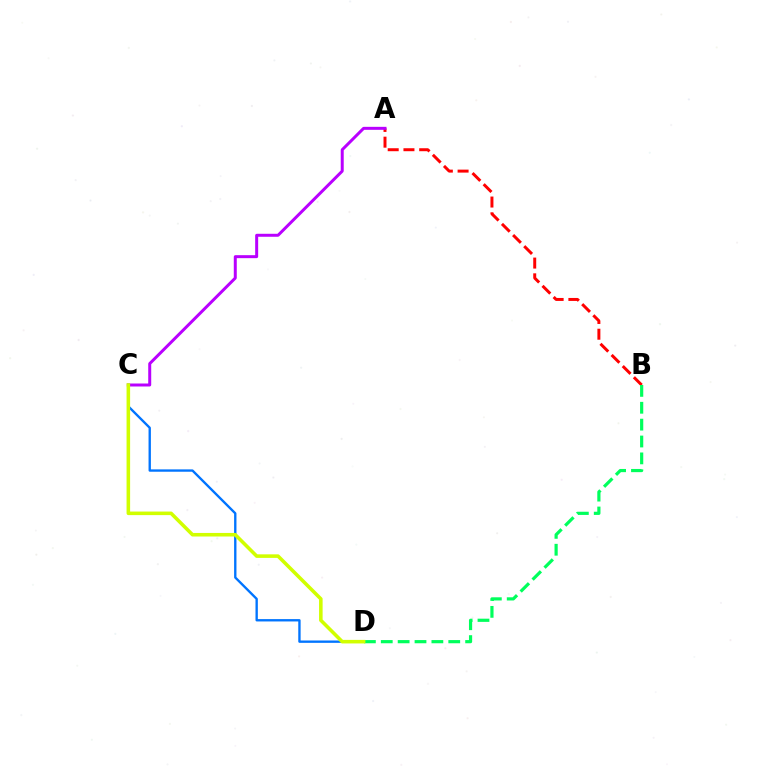{('A', 'B'): [{'color': '#ff0000', 'line_style': 'dashed', 'thickness': 2.14}], ('B', 'D'): [{'color': '#00ff5c', 'line_style': 'dashed', 'thickness': 2.29}], ('C', 'D'): [{'color': '#0074ff', 'line_style': 'solid', 'thickness': 1.7}, {'color': '#d1ff00', 'line_style': 'solid', 'thickness': 2.56}], ('A', 'C'): [{'color': '#b900ff', 'line_style': 'solid', 'thickness': 2.15}]}